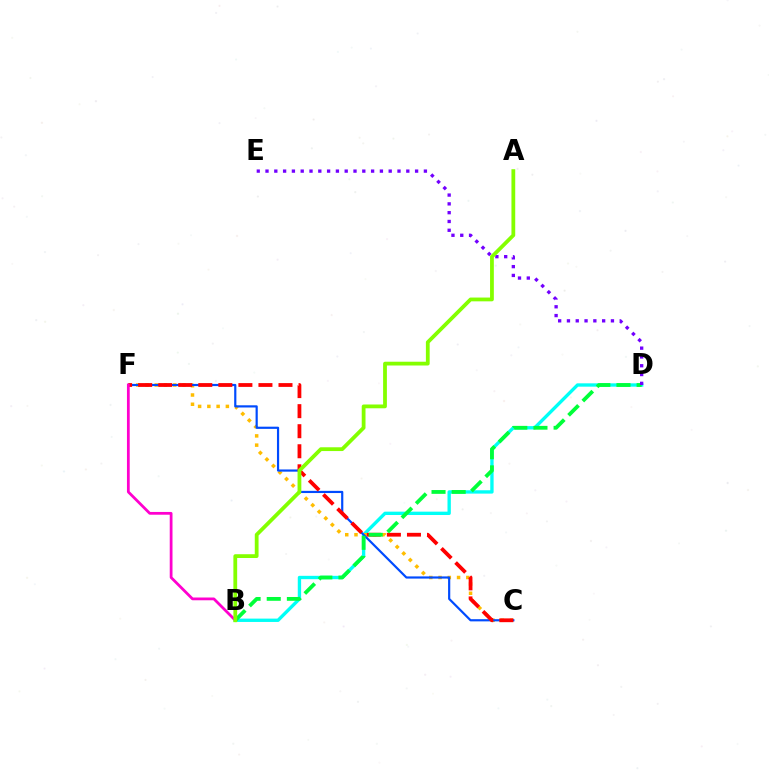{('B', 'D'): [{'color': '#00fff6', 'line_style': 'solid', 'thickness': 2.41}, {'color': '#00ff39', 'line_style': 'dashed', 'thickness': 2.74}], ('C', 'F'): [{'color': '#ffbd00', 'line_style': 'dotted', 'thickness': 2.51}, {'color': '#004bff', 'line_style': 'solid', 'thickness': 1.58}, {'color': '#ff0000', 'line_style': 'dashed', 'thickness': 2.72}], ('D', 'E'): [{'color': '#7200ff', 'line_style': 'dotted', 'thickness': 2.39}], ('B', 'F'): [{'color': '#ff00cf', 'line_style': 'solid', 'thickness': 1.99}], ('A', 'B'): [{'color': '#84ff00', 'line_style': 'solid', 'thickness': 2.72}]}